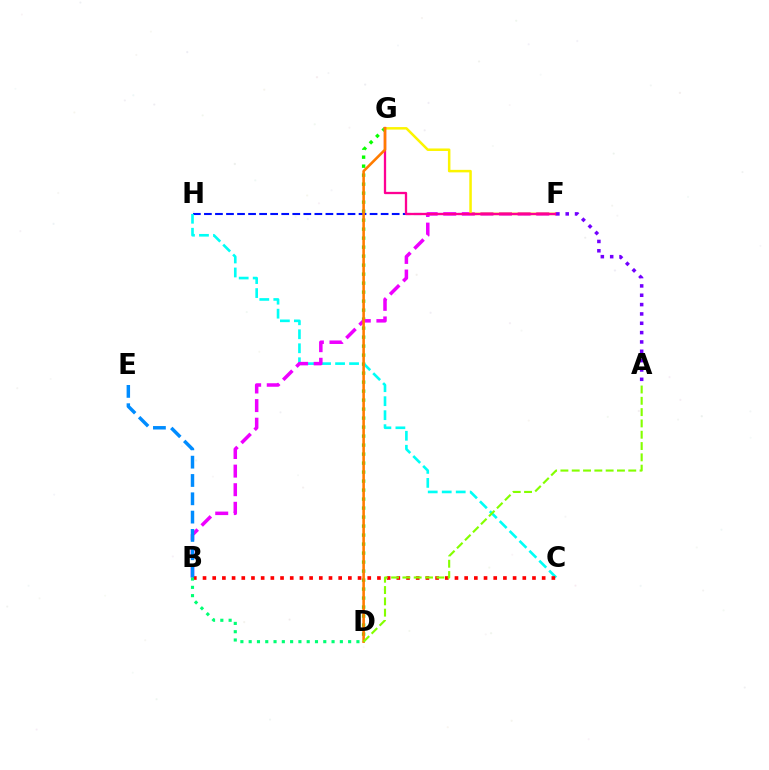{('D', 'G'): [{'color': '#08ff00', 'line_style': 'dotted', 'thickness': 2.44}, {'color': '#ff7c00', 'line_style': 'solid', 'thickness': 1.87}], ('F', 'H'): [{'color': '#0010ff', 'line_style': 'dashed', 'thickness': 1.5}], ('C', 'H'): [{'color': '#00fff6', 'line_style': 'dashed', 'thickness': 1.9}], ('B', 'F'): [{'color': '#ee00ff', 'line_style': 'dashed', 'thickness': 2.53}], ('F', 'G'): [{'color': '#fcf500', 'line_style': 'solid', 'thickness': 1.8}, {'color': '#ff0094', 'line_style': 'solid', 'thickness': 1.65}], ('B', 'C'): [{'color': '#ff0000', 'line_style': 'dotted', 'thickness': 2.63}], ('B', 'E'): [{'color': '#008cff', 'line_style': 'dashed', 'thickness': 2.49}], ('A', 'F'): [{'color': '#7200ff', 'line_style': 'dotted', 'thickness': 2.54}], ('B', 'D'): [{'color': '#00ff74', 'line_style': 'dotted', 'thickness': 2.25}], ('A', 'D'): [{'color': '#84ff00', 'line_style': 'dashed', 'thickness': 1.54}]}